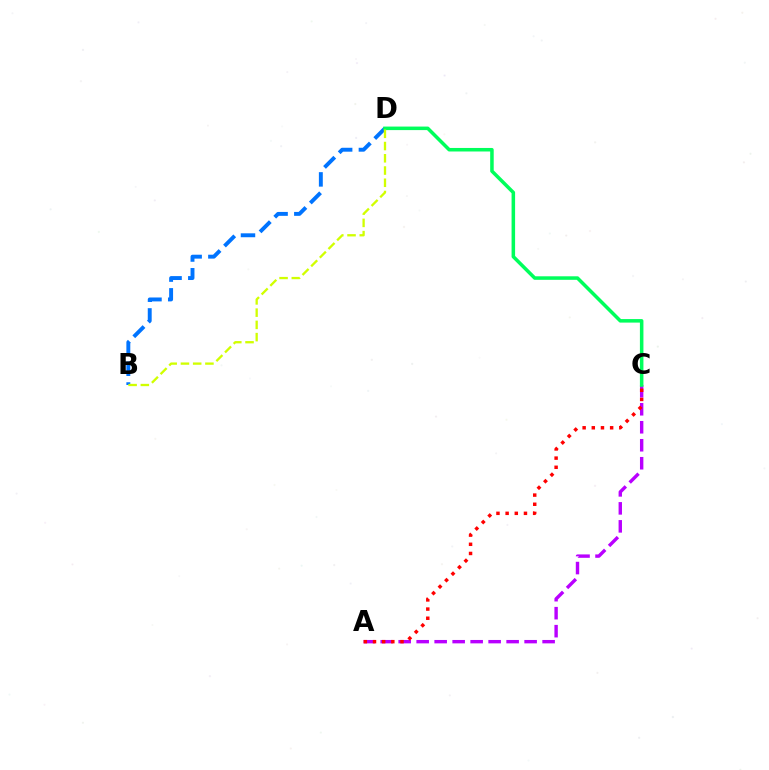{('A', 'C'): [{'color': '#b900ff', 'line_style': 'dashed', 'thickness': 2.44}, {'color': '#ff0000', 'line_style': 'dotted', 'thickness': 2.49}], ('B', 'D'): [{'color': '#0074ff', 'line_style': 'dashed', 'thickness': 2.82}, {'color': '#d1ff00', 'line_style': 'dashed', 'thickness': 1.66}], ('C', 'D'): [{'color': '#00ff5c', 'line_style': 'solid', 'thickness': 2.54}]}